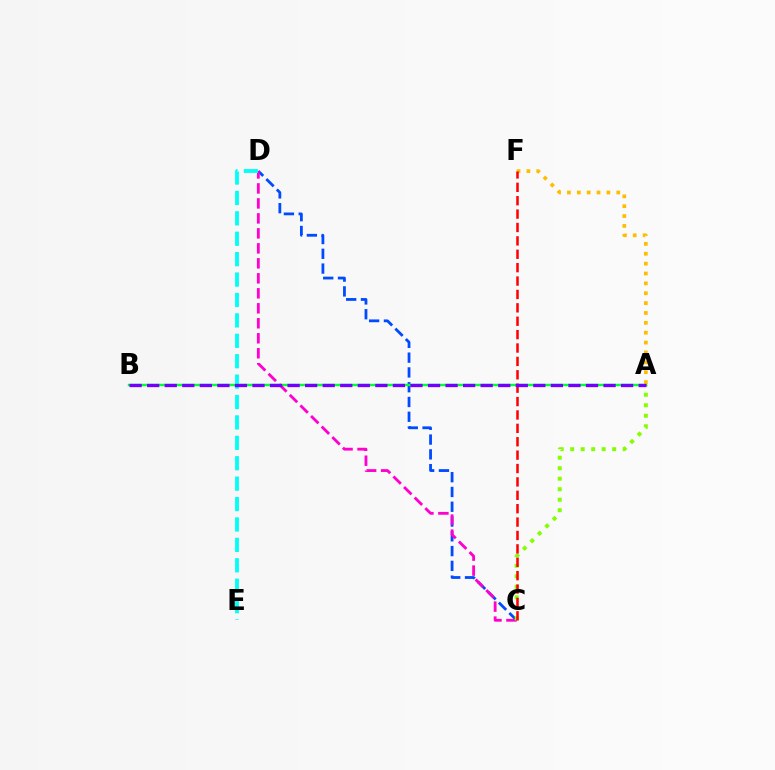{('C', 'D'): [{'color': '#004bff', 'line_style': 'dashed', 'thickness': 2.01}, {'color': '#ff00cf', 'line_style': 'dashed', 'thickness': 2.04}], ('A', 'B'): [{'color': '#00ff39', 'line_style': 'solid', 'thickness': 1.74}, {'color': '#7200ff', 'line_style': 'dashed', 'thickness': 2.38}], ('A', 'C'): [{'color': '#84ff00', 'line_style': 'dotted', 'thickness': 2.85}], ('D', 'E'): [{'color': '#00fff6', 'line_style': 'dashed', 'thickness': 2.77}], ('A', 'F'): [{'color': '#ffbd00', 'line_style': 'dotted', 'thickness': 2.68}], ('C', 'F'): [{'color': '#ff0000', 'line_style': 'dashed', 'thickness': 1.82}]}